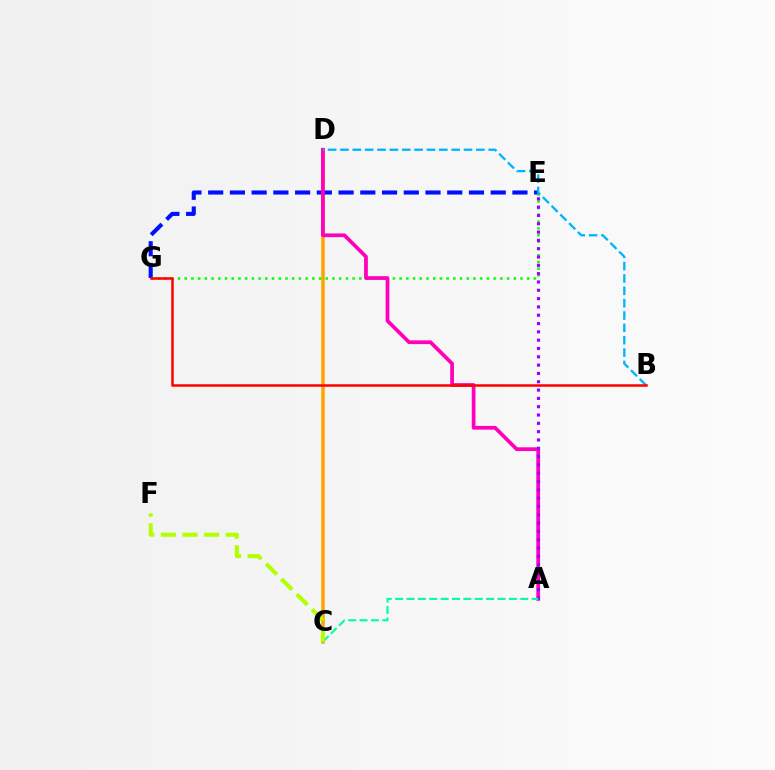{('C', 'D'): [{'color': '#ffa500', 'line_style': 'solid', 'thickness': 2.57}], ('E', 'G'): [{'color': '#0010ff', 'line_style': 'dashed', 'thickness': 2.95}, {'color': '#08ff00', 'line_style': 'dotted', 'thickness': 1.82}], ('A', 'D'): [{'color': '#ff00bd', 'line_style': 'solid', 'thickness': 2.69}], ('B', 'D'): [{'color': '#00b5ff', 'line_style': 'dashed', 'thickness': 1.68}], ('A', 'E'): [{'color': '#9b00ff', 'line_style': 'dotted', 'thickness': 2.26}], ('A', 'C'): [{'color': '#00ff9d', 'line_style': 'dashed', 'thickness': 1.55}], ('B', 'G'): [{'color': '#ff0000', 'line_style': 'solid', 'thickness': 1.81}], ('C', 'F'): [{'color': '#b3ff00', 'line_style': 'dashed', 'thickness': 2.94}]}